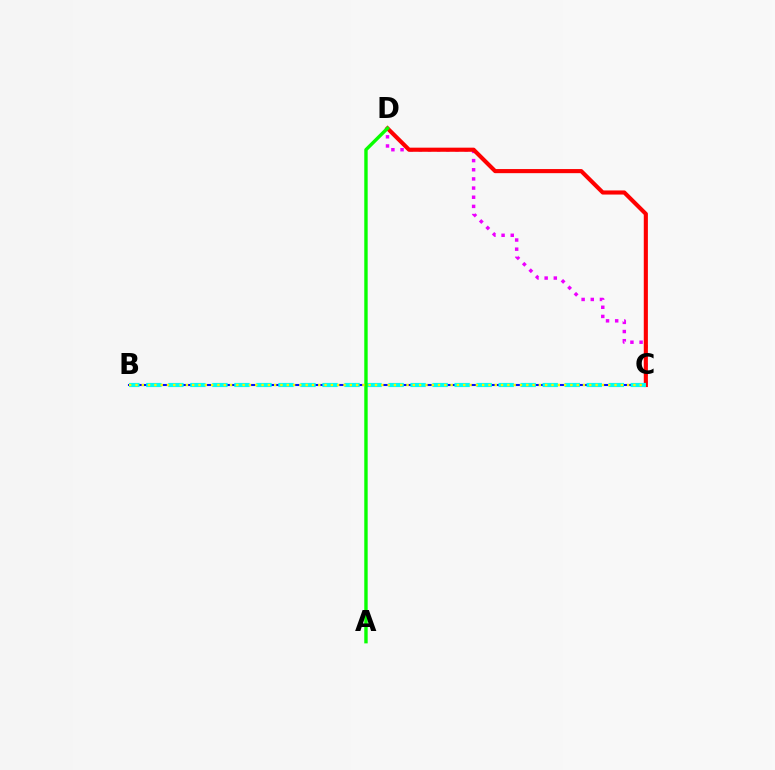{('B', 'C'): [{'color': '#0010ff', 'line_style': 'solid', 'thickness': 1.5}, {'color': '#00fff6', 'line_style': 'dashed', 'thickness': 2.99}, {'color': '#fcf500', 'line_style': 'dotted', 'thickness': 1.71}], ('C', 'D'): [{'color': '#ee00ff', 'line_style': 'dotted', 'thickness': 2.49}, {'color': '#ff0000', 'line_style': 'solid', 'thickness': 2.96}], ('A', 'D'): [{'color': '#08ff00', 'line_style': 'solid', 'thickness': 2.45}]}